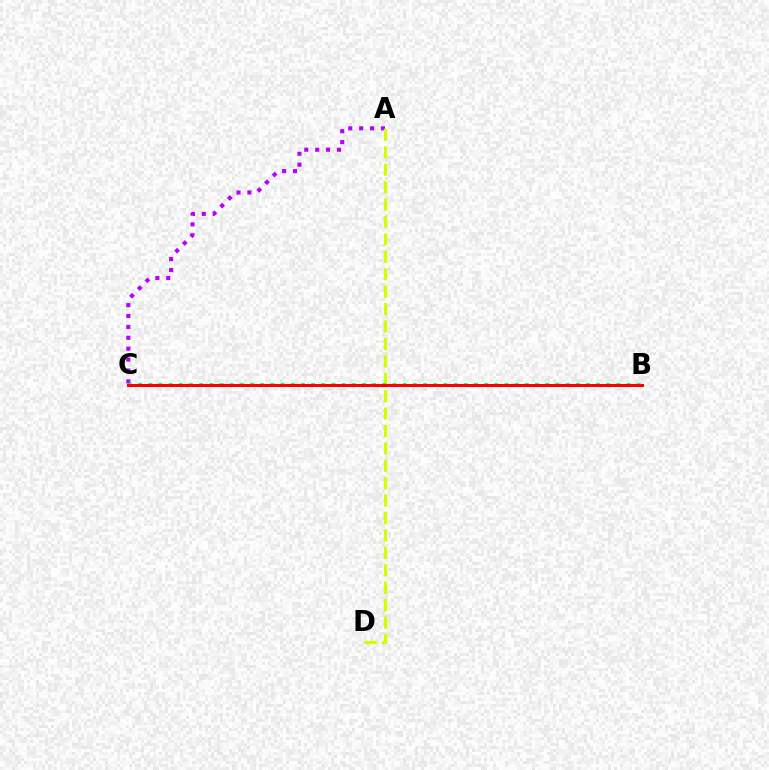{('A', 'C'): [{'color': '#b900ff', 'line_style': 'dotted', 'thickness': 2.96}], ('A', 'D'): [{'color': '#d1ff00', 'line_style': 'dashed', 'thickness': 2.37}], ('B', 'C'): [{'color': '#00ff5c', 'line_style': 'dotted', 'thickness': 2.76}, {'color': '#0074ff', 'line_style': 'solid', 'thickness': 2.13}, {'color': '#ff0000', 'line_style': 'solid', 'thickness': 2.15}]}